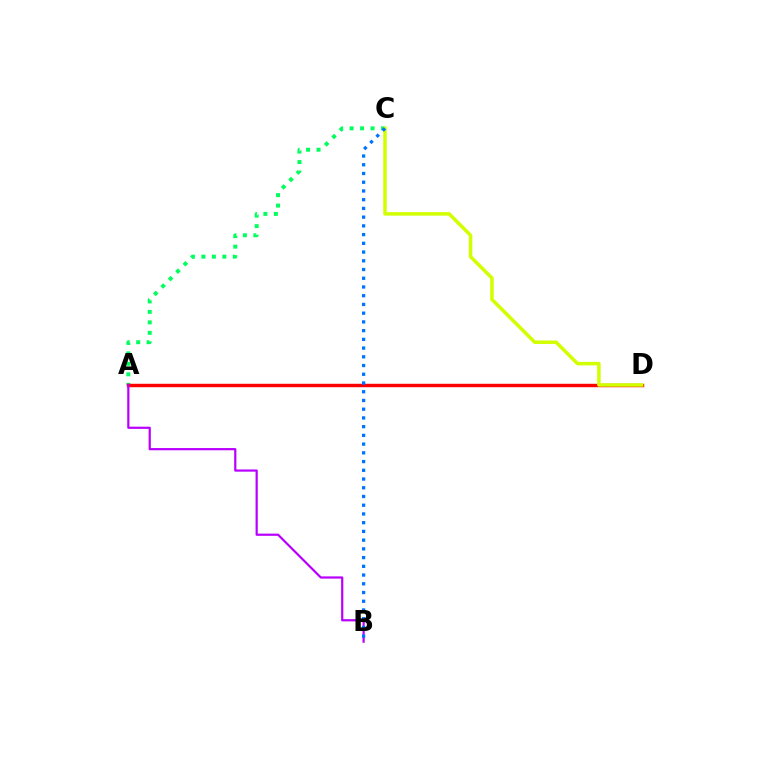{('A', 'C'): [{'color': '#00ff5c', 'line_style': 'dotted', 'thickness': 2.85}], ('A', 'D'): [{'color': '#ff0000', 'line_style': 'solid', 'thickness': 2.48}], ('C', 'D'): [{'color': '#d1ff00', 'line_style': 'solid', 'thickness': 2.52}], ('A', 'B'): [{'color': '#b900ff', 'line_style': 'solid', 'thickness': 1.59}], ('B', 'C'): [{'color': '#0074ff', 'line_style': 'dotted', 'thickness': 2.37}]}